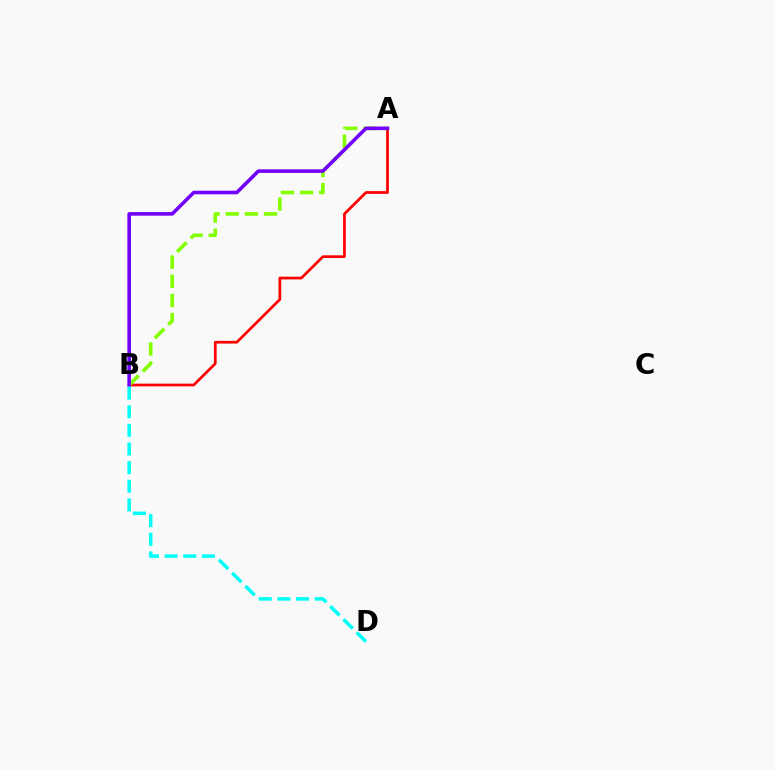{('A', 'B'): [{'color': '#ff0000', 'line_style': 'solid', 'thickness': 1.96}, {'color': '#84ff00', 'line_style': 'dashed', 'thickness': 2.6}, {'color': '#7200ff', 'line_style': 'solid', 'thickness': 2.58}], ('B', 'D'): [{'color': '#00fff6', 'line_style': 'dashed', 'thickness': 2.53}]}